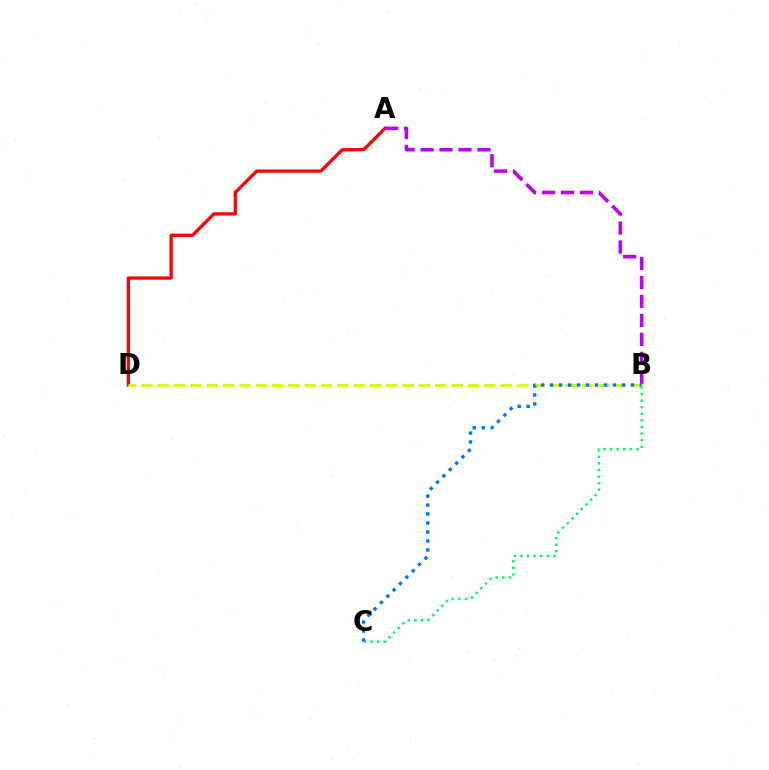{('A', 'D'): [{'color': '#ff0000', 'line_style': 'solid', 'thickness': 2.36}], ('A', 'B'): [{'color': '#b900ff', 'line_style': 'dashed', 'thickness': 2.58}], ('B', 'C'): [{'color': '#00ff5c', 'line_style': 'dotted', 'thickness': 1.79}, {'color': '#0074ff', 'line_style': 'dotted', 'thickness': 2.44}], ('B', 'D'): [{'color': '#d1ff00', 'line_style': 'dashed', 'thickness': 2.22}]}